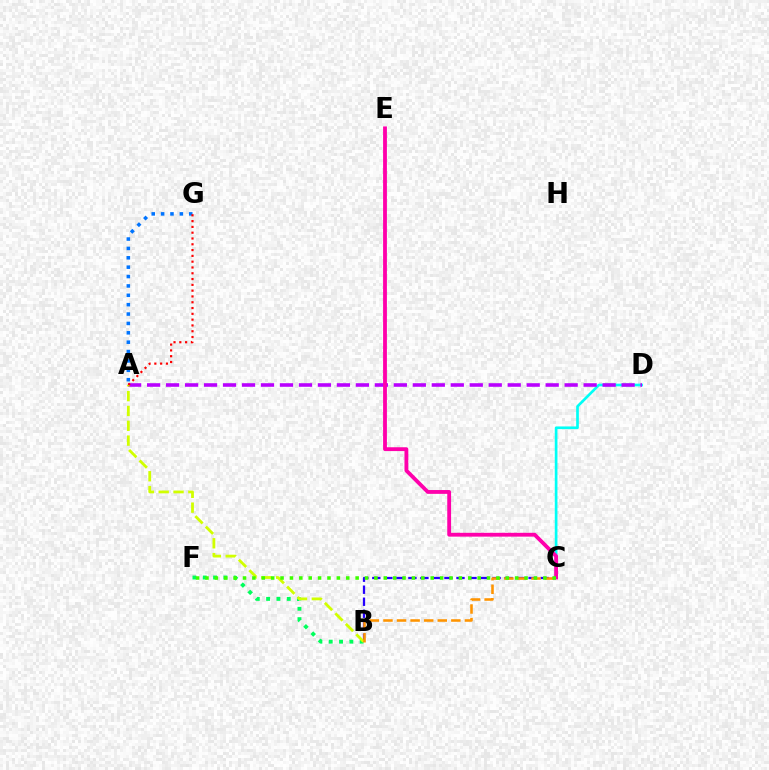{('C', 'D'): [{'color': '#00fff6', 'line_style': 'solid', 'thickness': 1.93}], ('A', 'D'): [{'color': '#b900ff', 'line_style': 'dashed', 'thickness': 2.58}], ('B', 'F'): [{'color': '#00ff5c', 'line_style': 'dotted', 'thickness': 2.8}], ('C', 'E'): [{'color': '#ff00ac', 'line_style': 'solid', 'thickness': 2.75}], ('B', 'C'): [{'color': '#2500ff', 'line_style': 'dashed', 'thickness': 1.63}, {'color': '#ff9400', 'line_style': 'dashed', 'thickness': 1.84}], ('A', 'G'): [{'color': '#0074ff', 'line_style': 'dotted', 'thickness': 2.55}, {'color': '#ff0000', 'line_style': 'dotted', 'thickness': 1.57}], ('A', 'B'): [{'color': '#d1ff00', 'line_style': 'dashed', 'thickness': 2.01}], ('C', 'F'): [{'color': '#3dff00', 'line_style': 'dotted', 'thickness': 2.55}]}